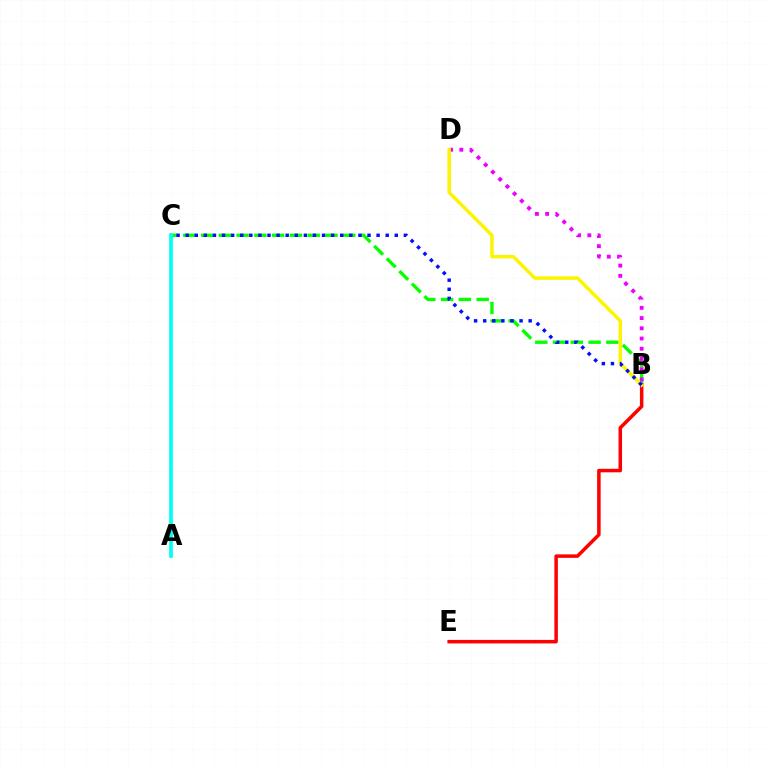{('B', 'C'): [{'color': '#08ff00', 'line_style': 'dashed', 'thickness': 2.41}, {'color': '#0010ff', 'line_style': 'dotted', 'thickness': 2.47}], ('B', 'E'): [{'color': '#ff0000', 'line_style': 'solid', 'thickness': 2.52}], ('B', 'D'): [{'color': '#ee00ff', 'line_style': 'dotted', 'thickness': 2.78}, {'color': '#fcf500', 'line_style': 'solid', 'thickness': 2.5}], ('A', 'C'): [{'color': '#00fff6', 'line_style': 'solid', 'thickness': 2.68}]}